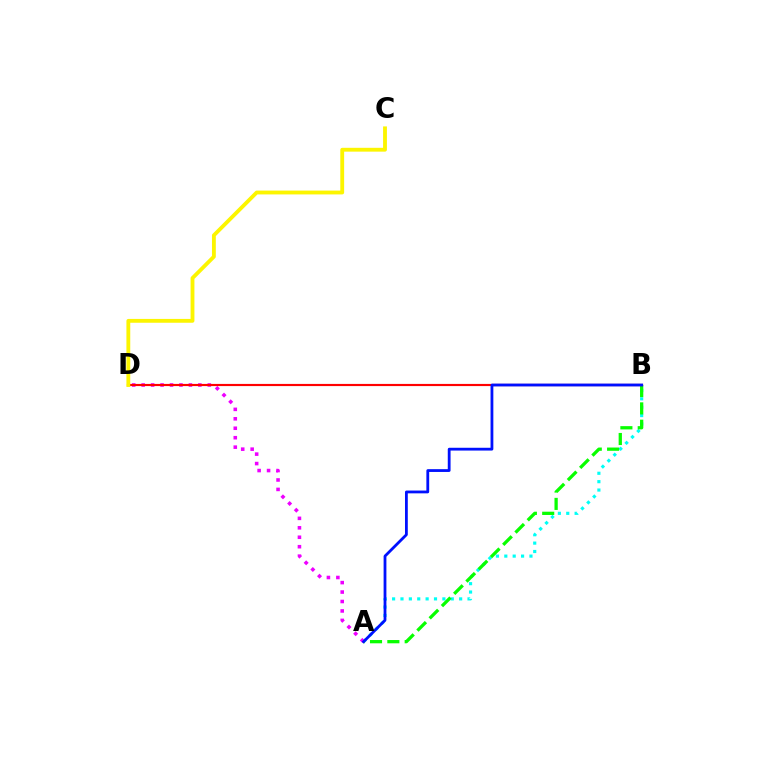{('A', 'B'): [{'color': '#00fff6', 'line_style': 'dotted', 'thickness': 2.28}, {'color': '#08ff00', 'line_style': 'dashed', 'thickness': 2.35}, {'color': '#0010ff', 'line_style': 'solid', 'thickness': 2.01}], ('A', 'D'): [{'color': '#ee00ff', 'line_style': 'dotted', 'thickness': 2.57}], ('B', 'D'): [{'color': '#ff0000', 'line_style': 'solid', 'thickness': 1.56}], ('C', 'D'): [{'color': '#fcf500', 'line_style': 'solid', 'thickness': 2.76}]}